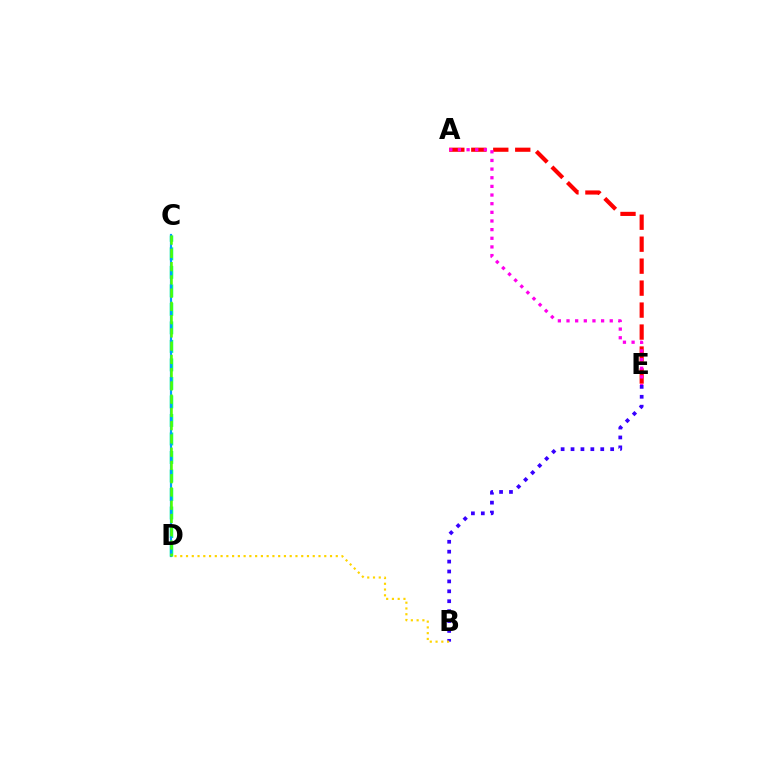{('B', 'E'): [{'color': '#3700ff', 'line_style': 'dotted', 'thickness': 2.69}], ('A', 'E'): [{'color': '#ff0000', 'line_style': 'dashed', 'thickness': 2.98}, {'color': '#ff00ed', 'line_style': 'dotted', 'thickness': 2.35}], ('B', 'D'): [{'color': '#ffd500', 'line_style': 'dotted', 'thickness': 1.57}], ('C', 'D'): [{'color': '#00ff86', 'line_style': 'dashed', 'thickness': 2.52}, {'color': '#009eff', 'line_style': 'solid', 'thickness': 1.58}, {'color': '#4fff00', 'line_style': 'dashed', 'thickness': 1.8}]}